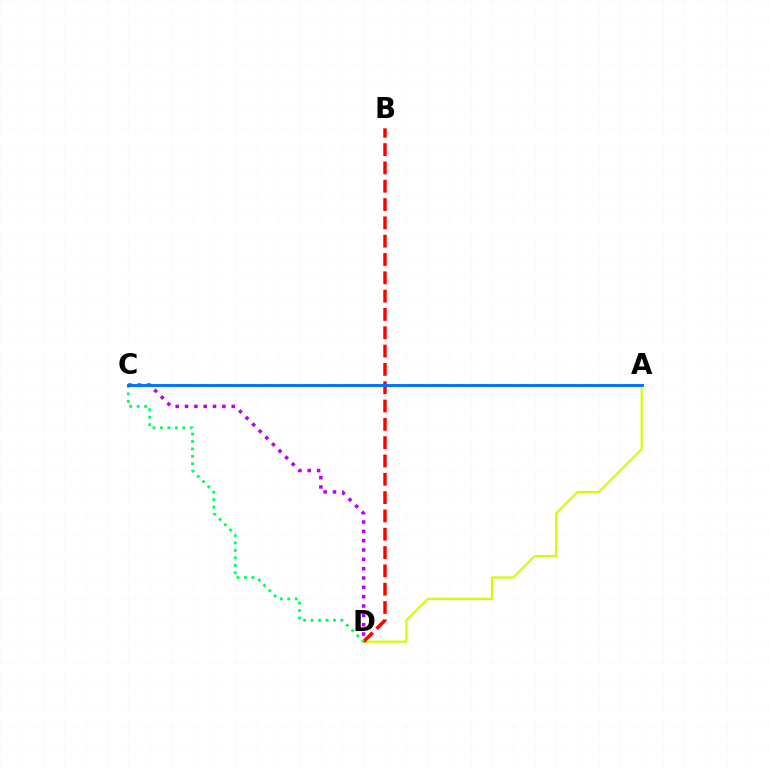{('A', 'D'): [{'color': '#d1ff00', 'line_style': 'solid', 'thickness': 1.58}], ('B', 'D'): [{'color': '#ff0000', 'line_style': 'dashed', 'thickness': 2.49}], ('C', 'D'): [{'color': '#b900ff', 'line_style': 'dotted', 'thickness': 2.54}, {'color': '#00ff5c', 'line_style': 'dotted', 'thickness': 2.02}], ('A', 'C'): [{'color': '#0074ff', 'line_style': 'solid', 'thickness': 2.1}]}